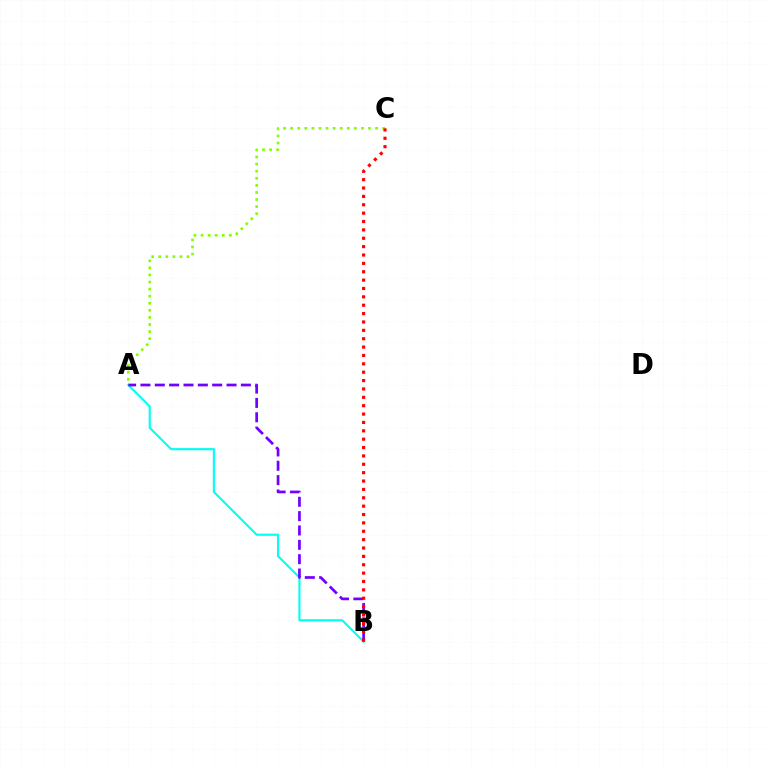{('A', 'C'): [{'color': '#84ff00', 'line_style': 'dotted', 'thickness': 1.92}], ('A', 'B'): [{'color': '#00fff6', 'line_style': 'solid', 'thickness': 1.54}, {'color': '#7200ff', 'line_style': 'dashed', 'thickness': 1.95}], ('B', 'C'): [{'color': '#ff0000', 'line_style': 'dotted', 'thickness': 2.27}]}